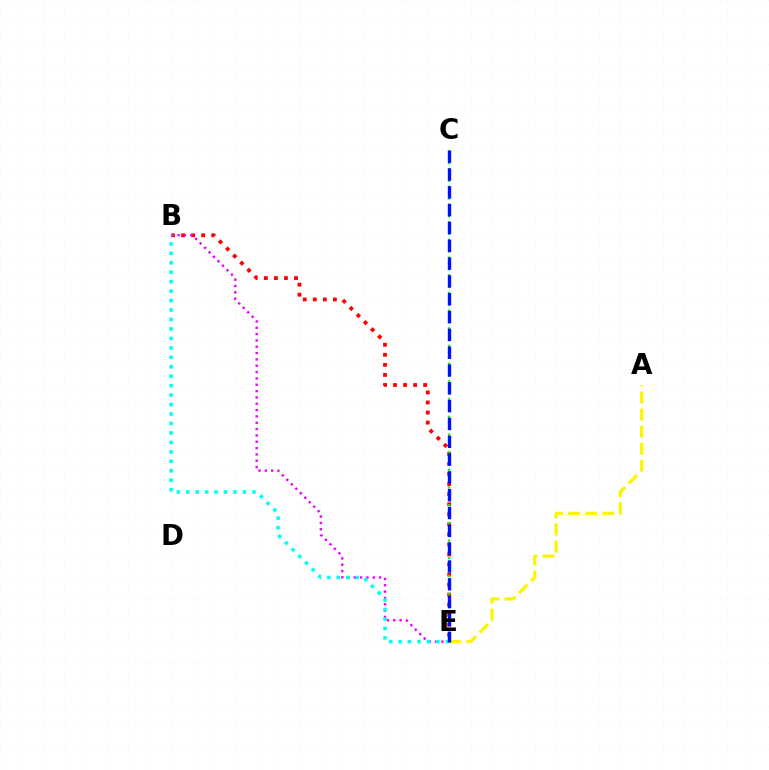{('B', 'E'): [{'color': '#ff0000', 'line_style': 'dotted', 'thickness': 2.73}, {'color': '#ee00ff', 'line_style': 'dotted', 'thickness': 1.72}, {'color': '#00fff6', 'line_style': 'dotted', 'thickness': 2.57}], ('A', 'E'): [{'color': '#fcf500', 'line_style': 'dashed', 'thickness': 2.32}], ('C', 'E'): [{'color': '#08ff00', 'line_style': 'dotted', 'thickness': 1.6}, {'color': '#0010ff', 'line_style': 'dashed', 'thickness': 2.42}]}